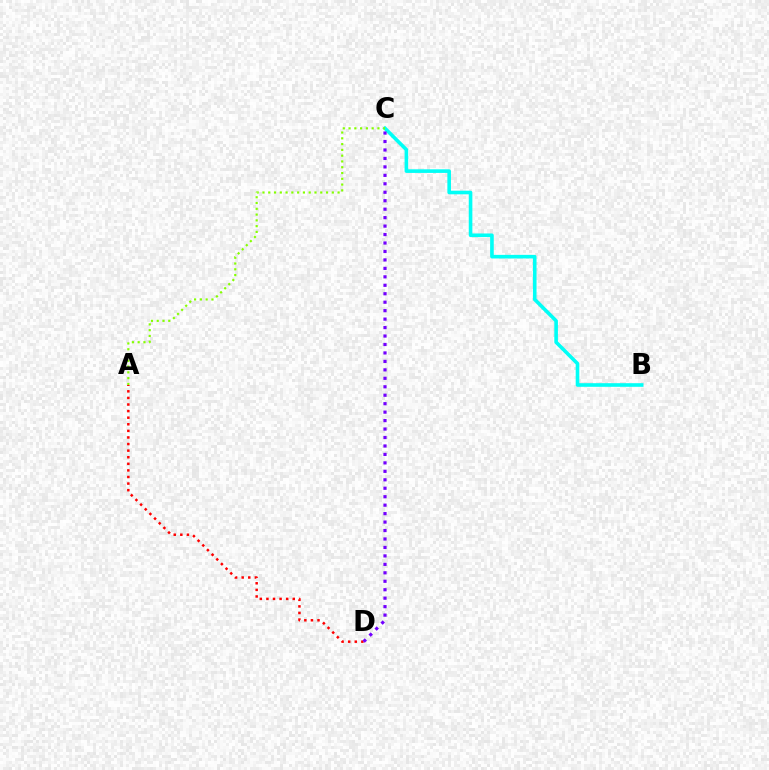{('A', 'D'): [{'color': '#ff0000', 'line_style': 'dotted', 'thickness': 1.79}], ('B', 'C'): [{'color': '#00fff6', 'line_style': 'solid', 'thickness': 2.6}], ('A', 'C'): [{'color': '#84ff00', 'line_style': 'dotted', 'thickness': 1.57}], ('C', 'D'): [{'color': '#7200ff', 'line_style': 'dotted', 'thickness': 2.3}]}